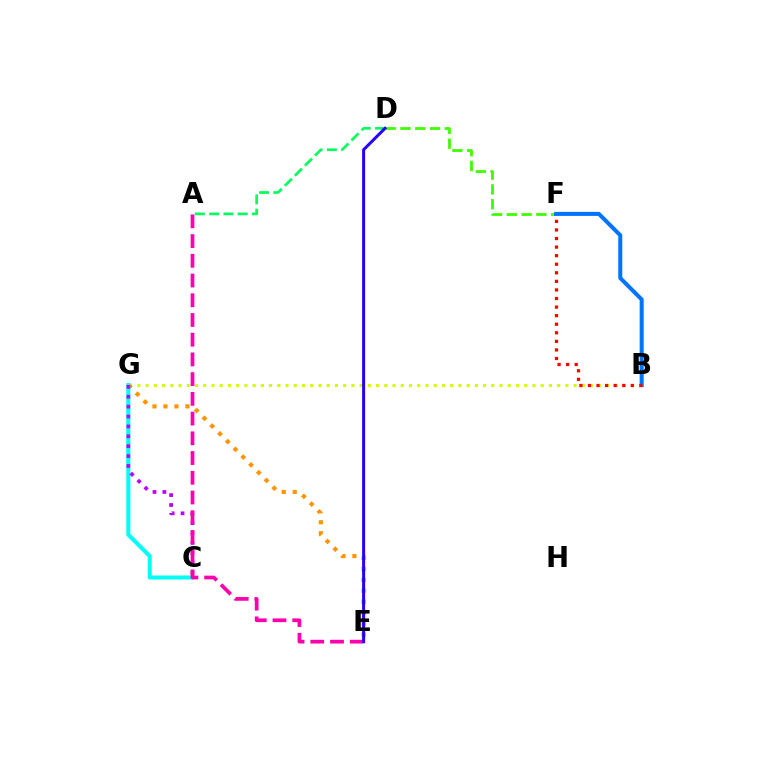{('B', 'G'): [{'color': '#d1ff00', 'line_style': 'dotted', 'thickness': 2.24}], ('E', 'G'): [{'color': '#ff9400', 'line_style': 'dotted', 'thickness': 2.98}], ('D', 'F'): [{'color': '#3dff00', 'line_style': 'dashed', 'thickness': 2.01}], ('C', 'G'): [{'color': '#00fff6', 'line_style': 'solid', 'thickness': 2.9}, {'color': '#b900ff', 'line_style': 'dotted', 'thickness': 2.69}], ('B', 'F'): [{'color': '#0074ff', 'line_style': 'solid', 'thickness': 2.9}, {'color': '#ff0000', 'line_style': 'dotted', 'thickness': 2.33}], ('A', 'E'): [{'color': '#ff00ac', 'line_style': 'dashed', 'thickness': 2.68}], ('A', 'D'): [{'color': '#00ff5c', 'line_style': 'dashed', 'thickness': 1.94}], ('D', 'E'): [{'color': '#2500ff', 'line_style': 'solid', 'thickness': 2.16}]}